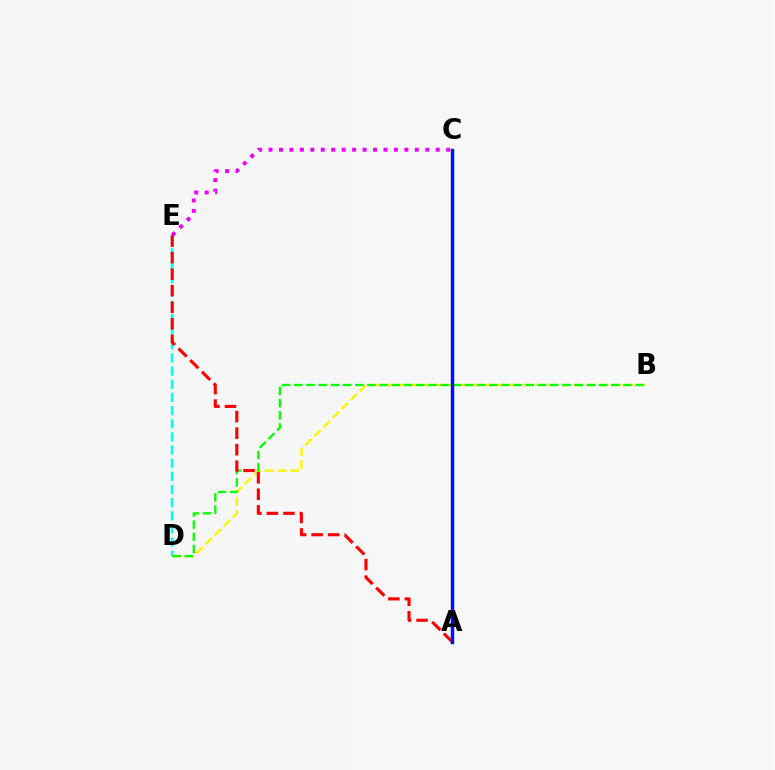{('D', 'E'): [{'color': '#00fff6', 'line_style': 'dashed', 'thickness': 1.79}], ('B', 'D'): [{'color': '#fcf500', 'line_style': 'dashed', 'thickness': 1.73}, {'color': '#08ff00', 'line_style': 'dashed', 'thickness': 1.66}], ('C', 'E'): [{'color': '#ee00ff', 'line_style': 'dotted', 'thickness': 2.84}], ('A', 'E'): [{'color': '#ff0000', 'line_style': 'dashed', 'thickness': 2.25}], ('A', 'C'): [{'color': '#0010ff', 'line_style': 'solid', 'thickness': 2.47}]}